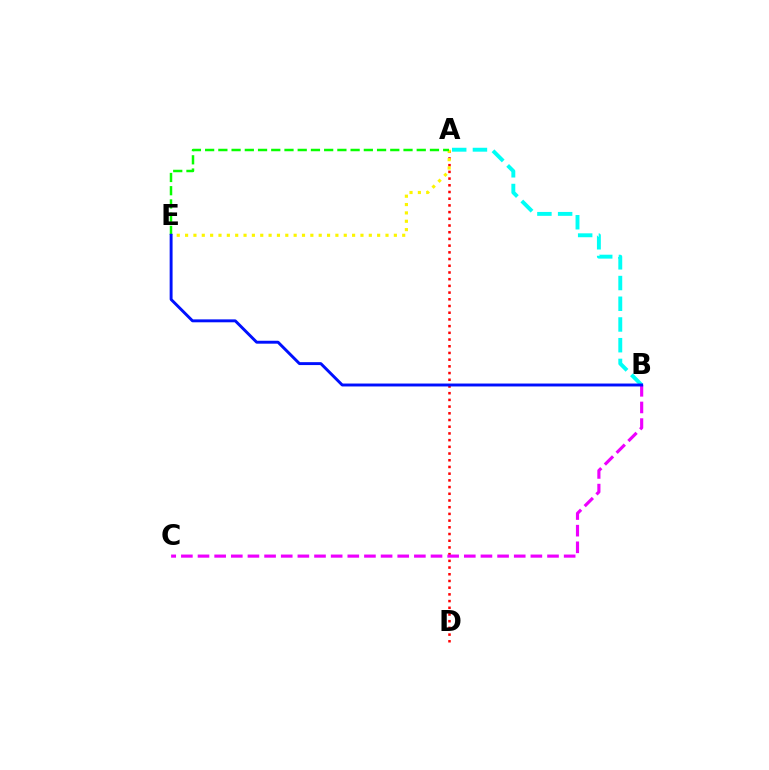{('A', 'D'): [{'color': '#ff0000', 'line_style': 'dotted', 'thickness': 1.82}], ('A', 'B'): [{'color': '#00fff6', 'line_style': 'dashed', 'thickness': 2.81}], ('A', 'E'): [{'color': '#fcf500', 'line_style': 'dotted', 'thickness': 2.27}, {'color': '#08ff00', 'line_style': 'dashed', 'thickness': 1.8}], ('B', 'C'): [{'color': '#ee00ff', 'line_style': 'dashed', 'thickness': 2.26}], ('B', 'E'): [{'color': '#0010ff', 'line_style': 'solid', 'thickness': 2.1}]}